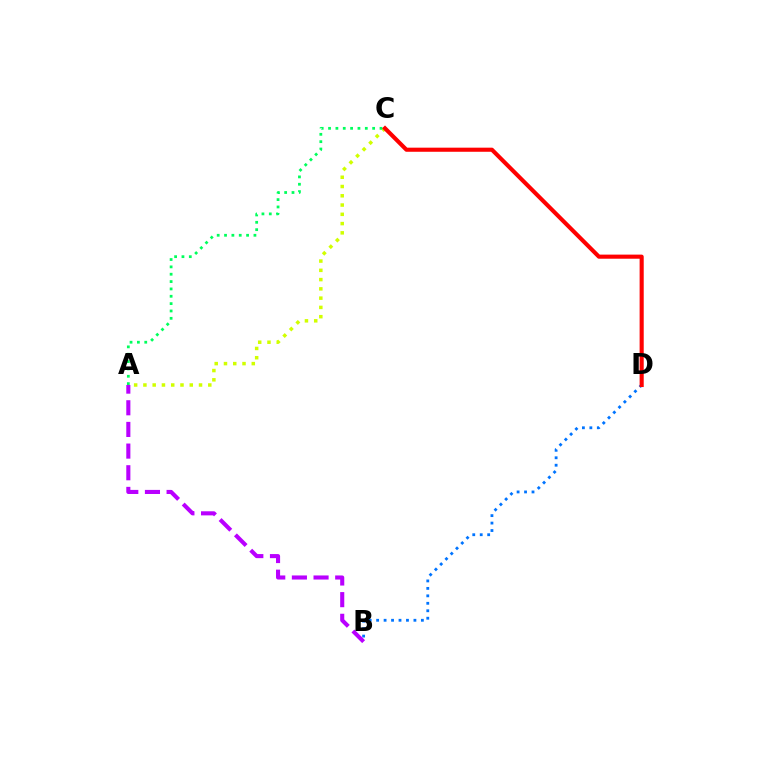{('A', 'C'): [{'color': '#d1ff00', 'line_style': 'dotted', 'thickness': 2.52}, {'color': '#00ff5c', 'line_style': 'dotted', 'thickness': 2.0}], ('B', 'D'): [{'color': '#0074ff', 'line_style': 'dotted', 'thickness': 2.03}], ('A', 'B'): [{'color': '#b900ff', 'line_style': 'dashed', 'thickness': 2.94}], ('C', 'D'): [{'color': '#ff0000', 'line_style': 'solid', 'thickness': 2.96}]}